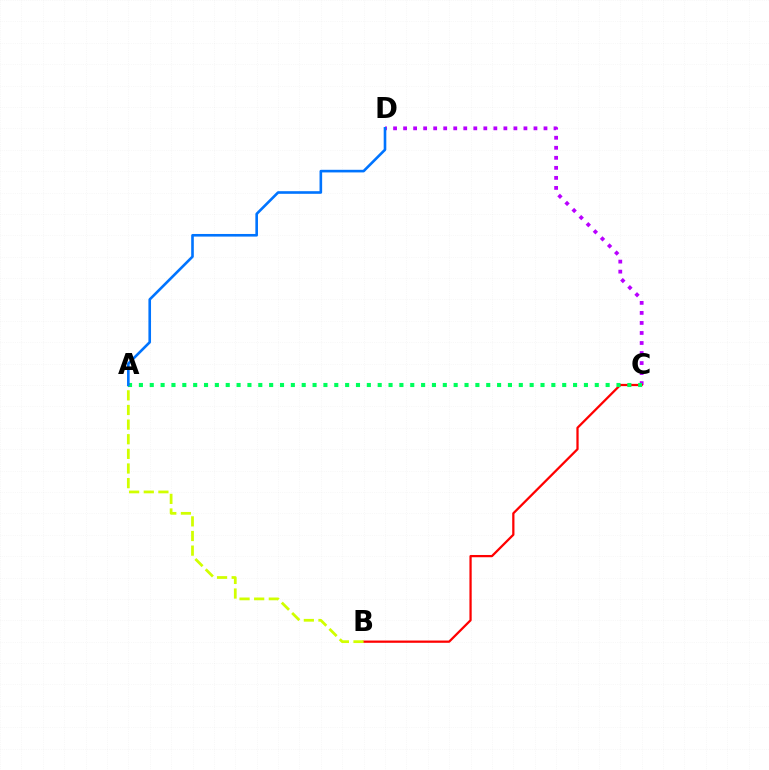{('C', 'D'): [{'color': '#b900ff', 'line_style': 'dotted', 'thickness': 2.72}], ('B', 'C'): [{'color': '#ff0000', 'line_style': 'solid', 'thickness': 1.62}], ('A', 'C'): [{'color': '#00ff5c', 'line_style': 'dotted', 'thickness': 2.95}], ('A', 'B'): [{'color': '#d1ff00', 'line_style': 'dashed', 'thickness': 1.99}], ('A', 'D'): [{'color': '#0074ff', 'line_style': 'solid', 'thickness': 1.88}]}